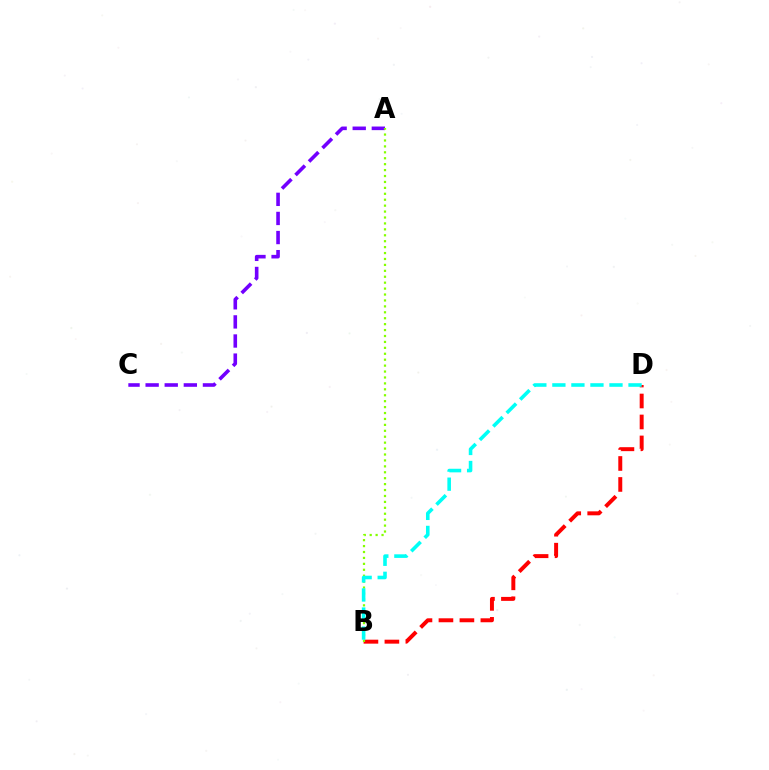{('A', 'C'): [{'color': '#7200ff', 'line_style': 'dashed', 'thickness': 2.59}], ('B', 'D'): [{'color': '#ff0000', 'line_style': 'dashed', 'thickness': 2.85}, {'color': '#00fff6', 'line_style': 'dashed', 'thickness': 2.59}], ('A', 'B'): [{'color': '#84ff00', 'line_style': 'dotted', 'thickness': 1.61}]}